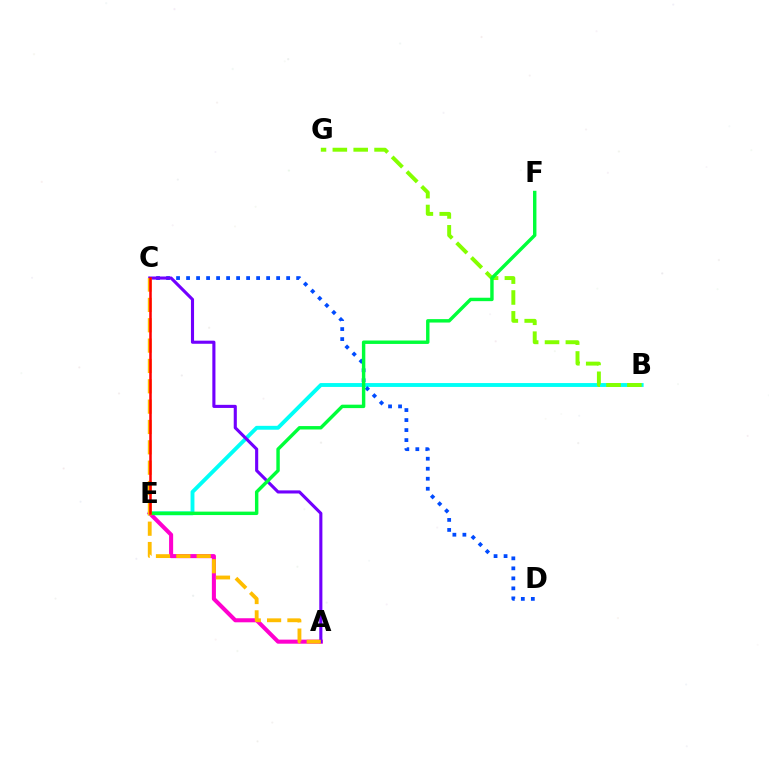{('B', 'E'): [{'color': '#00fff6', 'line_style': 'solid', 'thickness': 2.79}], ('C', 'D'): [{'color': '#004bff', 'line_style': 'dotted', 'thickness': 2.72}], ('A', 'E'): [{'color': '#ff00cf', 'line_style': 'solid', 'thickness': 2.92}], ('B', 'G'): [{'color': '#84ff00', 'line_style': 'dashed', 'thickness': 2.83}], ('A', 'C'): [{'color': '#7200ff', 'line_style': 'solid', 'thickness': 2.24}, {'color': '#ffbd00', 'line_style': 'dashed', 'thickness': 2.76}], ('E', 'F'): [{'color': '#00ff39', 'line_style': 'solid', 'thickness': 2.47}], ('C', 'E'): [{'color': '#ff0000', 'line_style': 'solid', 'thickness': 1.82}]}